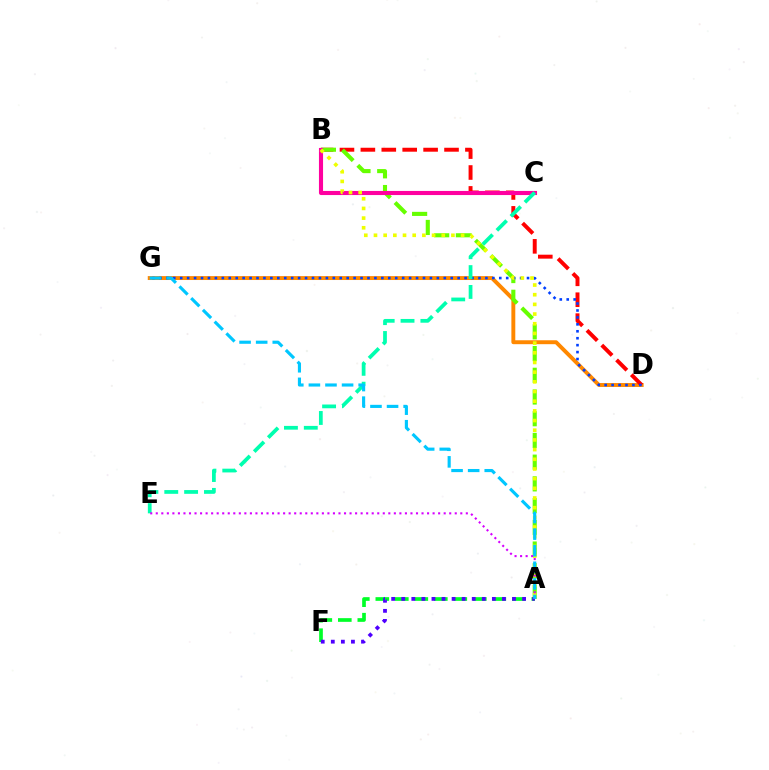{('A', 'F'): [{'color': '#00ff27', 'line_style': 'dashed', 'thickness': 2.65}, {'color': '#4f00ff', 'line_style': 'dotted', 'thickness': 2.74}], ('D', 'G'): [{'color': '#ff8800', 'line_style': 'solid', 'thickness': 2.82}, {'color': '#003fff', 'line_style': 'dotted', 'thickness': 1.88}], ('B', 'D'): [{'color': '#ff0000', 'line_style': 'dashed', 'thickness': 2.84}], ('A', 'B'): [{'color': '#66ff00', 'line_style': 'dashed', 'thickness': 2.95}, {'color': '#eeff00', 'line_style': 'dotted', 'thickness': 2.63}], ('B', 'C'): [{'color': '#ff00a0', 'line_style': 'solid', 'thickness': 2.95}], ('C', 'E'): [{'color': '#00ffaf', 'line_style': 'dashed', 'thickness': 2.7}], ('A', 'E'): [{'color': '#d600ff', 'line_style': 'dotted', 'thickness': 1.5}], ('A', 'G'): [{'color': '#00c7ff', 'line_style': 'dashed', 'thickness': 2.25}]}